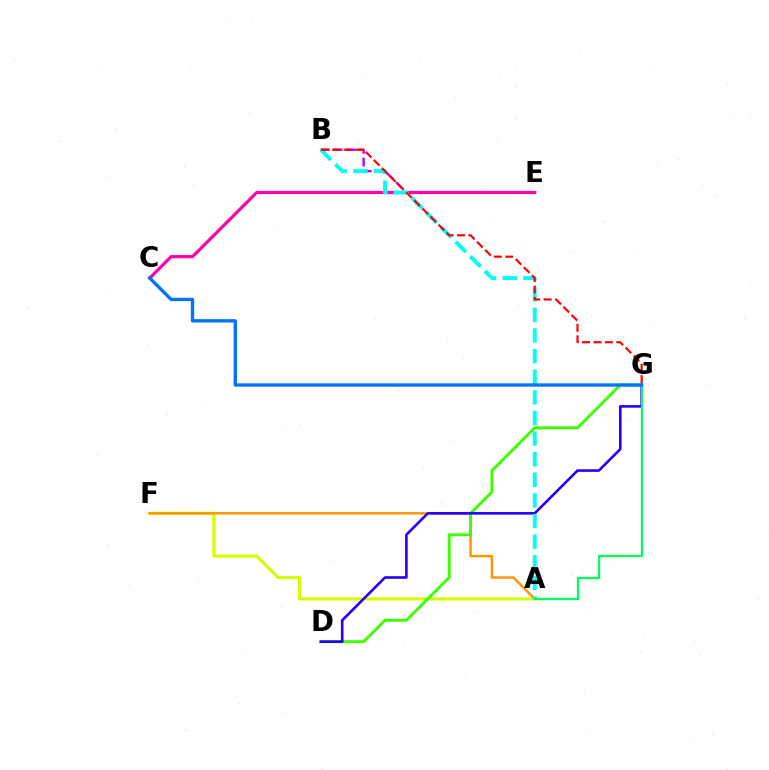{('A', 'F'): [{'color': '#d1ff00', 'line_style': 'solid', 'thickness': 2.25}, {'color': '#ff9400', 'line_style': 'solid', 'thickness': 1.75}], ('D', 'G'): [{'color': '#3dff00', 'line_style': 'solid', 'thickness': 2.1}, {'color': '#2500ff', 'line_style': 'solid', 'thickness': 1.88}], ('B', 'E'): [{'color': '#b900ff', 'line_style': 'dashed', 'thickness': 1.72}], ('C', 'E'): [{'color': '#ff00ac', 'line_style': 'solid', 'thickness': 2.29}], ('A', 'B'): [{'color': '#00fff6', 'line_style': 'dashed', 'thickness': 2.8}], ('B', 'G'): [{'color': '#ff0000', 'line_style': 'dashed', 'thickness': 1.55}], ('A', 'G'): [{'color': '#00ff5c', 'line_style': 'solid', 'thickness': 1.59}], ('C', 'G'): [{'color': '#0074ff', 'line_style': 'solid', 'thickness': 2.41}]}